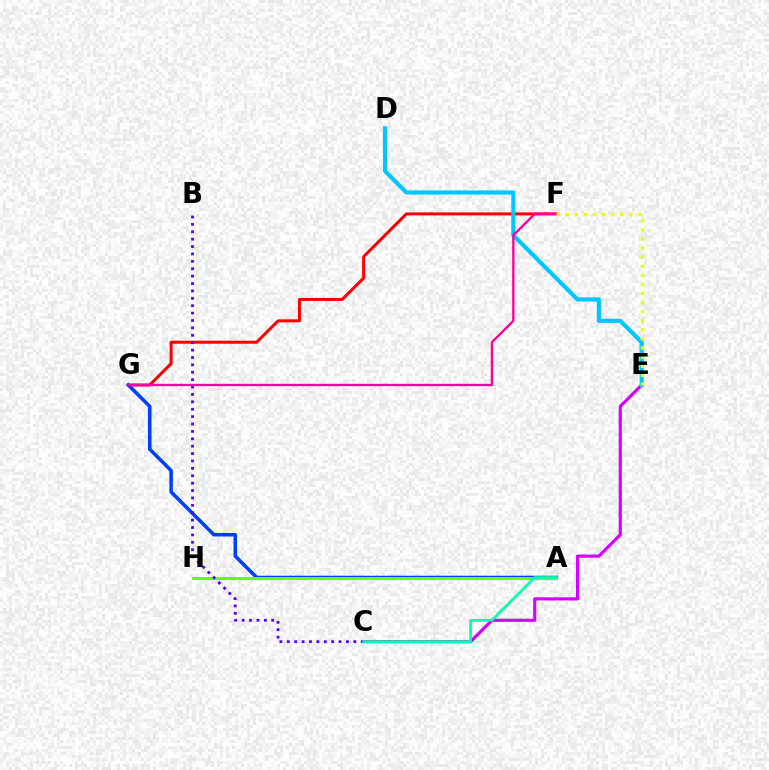{('A', 'H'): [{'color': '#00ff27', 'line_style': 'dashed', 'thickness': 2.2}, {'color': '#ff8800', 'line_style': 'solid', 'thickness': 1.82}, {'color': '#66ff00', 'line_style': 'solid', 'thickness': 2.02}], ('F', 'G'): [{'color': '#ff0000', 'line_style': 'solid', 'thickness': 2.16}, {'color': '#ff00a0', 'line_style': 'solid', 'thickness': 1.7}], ('A', 'G'): [{'color': '#003fff', 'line_style': 'solid', 'thickness': 2.54}], ('B', 'C'): [{'color': '#4f00ff', 'line_style': 'dotted', 'thickness': 2.01}], ('C', 'E'): [{'color': '#d600ff', 'line_style': 'solid', 'thickness': 2.26}], ('D', 'E'): [{'color': '#00c7ff', 'line_style': 'solid', 'thickness': 2.97}], ('A', 'C'): [{'color': '#00ffaf', 'line_style': 'solid', 'thickness': 1.94}], ('E', 'F'): [{'color': '#eeff00', 'line_style': 'dotted', 'thickness': 2.46}]}